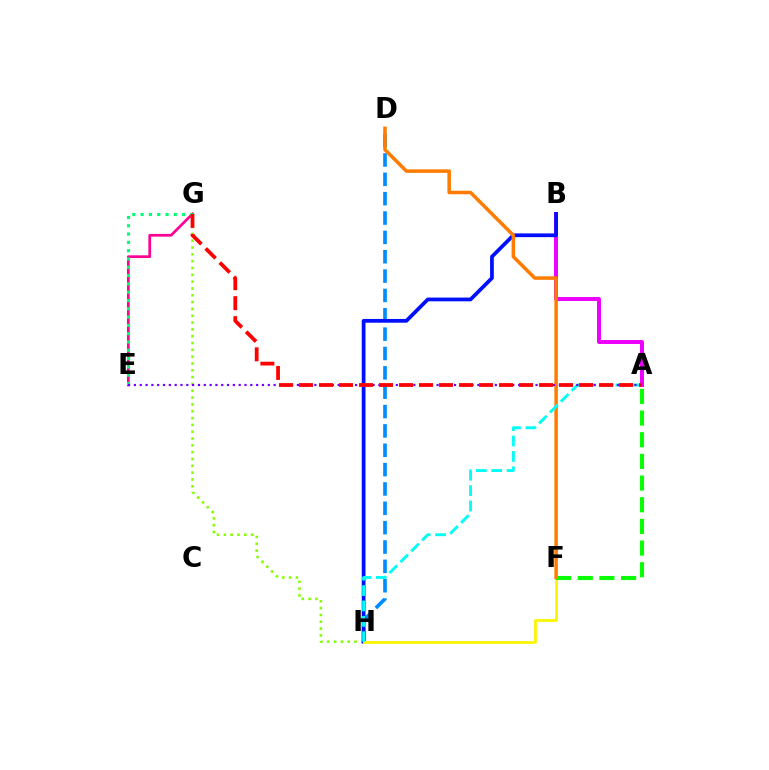{('D', 'H'): [{'color': '#008cff', 'line_style': 'dashed', 'thickness': 2.63}], ('E', 'G'): [{'color': '#ff0094', 'line_style': 'solid', 'thickness': 1.95}, {'color': '#00ff74', 'line_style': 'dotted', 'thickness': 2.26}], ('G', 'H'): [{'color': '#84ff00', 'line_style': 'dotted', 'thickness': 1.85}], ('A', 'B'): [{'color': '#ee00ff', 'line_style': 'solid', 'thickness': 2.86}], ('B', 'H'): [{'color': '#0010ff', 'line_style': 'solid', 'thickness': 2.7}], ('F', 'H'): [{'color': '#fcf500', 'line_style': 'solid', 'thickness': 2.01}], ('A', 'F'): [{'color': '#08ff00', 'line_style': 'dashed', 'thickness': 2.94}], ('D', 'F'): [{'color': '#ff7c00', 'line_style': 'solid', 'thickness': 2.53}], ('A', 'H'): [{'color': '#00fff6', 'line_style': 'dashed', 'thickness': 2.09}], ('A', 'E'): [{'color': '#7200ff', 'line_style': 'dotted', 'thickness': 1.58}], ('A', 'G'): [{'color': '#ff0000', 'line_style': 'dashed', 'thickness': 2.72}]}